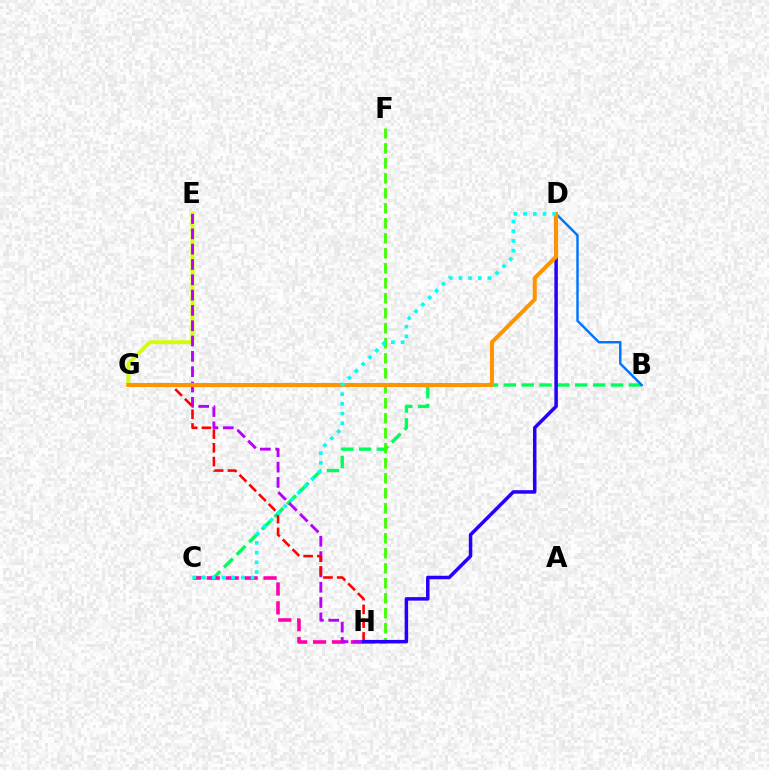{('E', 'G'): [{'color': '#d1ff00', 'line_style': 'solid', 'thickness': 2.79}], ('B', 'C'): [{'color': '#00ff5c', 'line_style': 'dashed', 'thickness': 2.43}], ('B', 'D'): [{'color': '#0074ff', 'line_style': 'solid', 'thickness': 1.76}], ('C', 'H'): [{'color': '#ff00ac', 'line_style': 'dashed', 'thickness': 2.57}], ('E', 'H'): [{'color': '#b900ff', 'line_style': 'dashed', 'thickness': 2.08}], ('G', 'H'): [{'color': '#ff0000', 'line_style': 'dashed', 'thickness': 1.87}], ('F', 'H'): [{'color': '#3dff00', 'line_style': 'dashed', 'thickness': 2.04}], ('D', 'H'): [{'color': '#2500ff', 'line_style': 'solid', 'thickness': 2.52}], ('D', 'G'): [{'color': '#ff9400', 'line_style': 'solid', 'thickness': 2.9}], ('C', 'D'): [{'color': '#00fff6', 'line_style': 'dotted', 'thickness': 2.63}]}